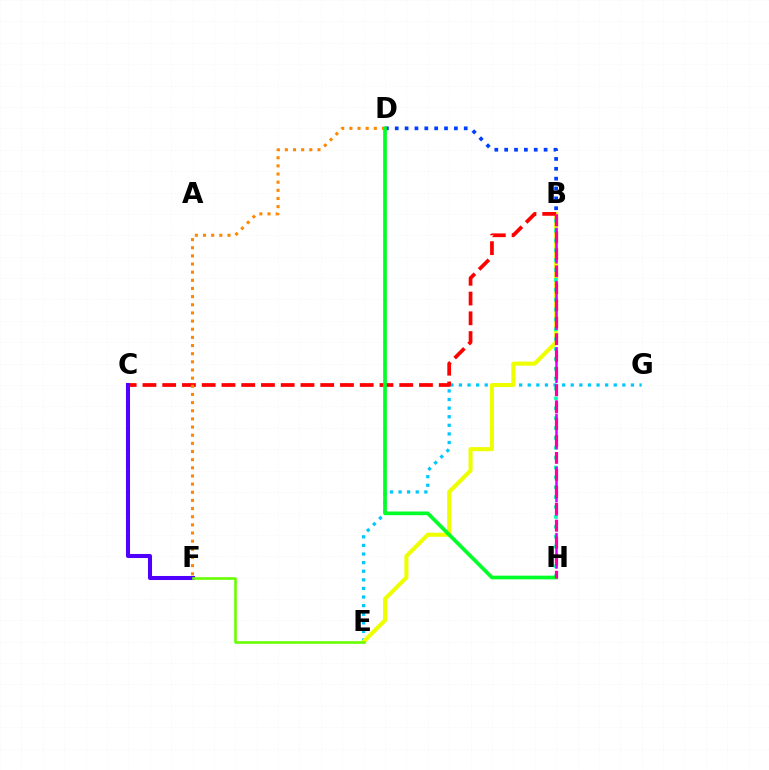{('E', 'G'): [{'color': '#00c7ff', 'line_style': 'dotted', 'thickness': 2.34}], ('B', 'E'): [{'color': '#eeff00', 'line_style': 'solid', 'thickness': 2.94}], ('B', 'C'): [{'color': '#ff0000', 'line_style': 'dashed', 'thickness': 2.68}], ('B', 'H'): [{'color': '#00ffaf', 'line_style': 'dotted', 'thickness': 2.68}, {'color': '#d600ff', 'line_style': 'dashed', 'thickness': 1.8}, {'color': '#ff00a0', 'line_style': 'dashed', 'thickness': 2.3}], ('C', 'F'): [{'color': '#4f00ff', 'line_style': 'solid', 'thickness': 2.91}], ('E', 'F'): [{'color': '#66ff00', 'line_style': 'solid', 'thickness': 1.86}], ('D', 'F'): [{'color': '#ff8800', 'line_style': 'dotted', 'thickness': 2.21}], ('B', 'D'): [{'color': '#003fff', 'line_style': 'dotted', 'thickness': 2.68}], ('D', 'H'): [{'color': '#00ff27', 'line_style': 'solid', 'thickness': 2.65}]}